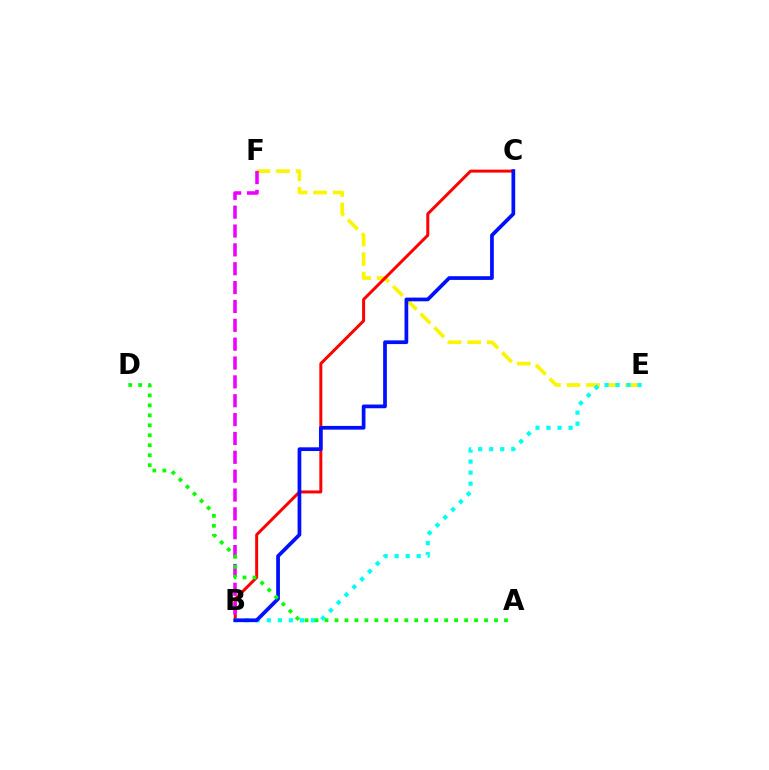{('E', 'F'): [{'color': '#fcf500', 'line_style': 'dashed', 'thickness': 2.65}], ('B', 'C'): [{'color': '#ff0000', 'line_style': 'solid', 'thickness': 2.15}, {'color': '#0010ff', 'line_style': 'solid', 'thickness': 2.68}], ('B', 'E'): [{'color': '#00fff6', 'line_style': 'dotted', 'thickness': 3.0}], ('B', 'F'): [{'color': '#ee00ff', 'line_style': 'dashed', 'thickness': 2.56}], ('A', 'D'): [{'color': '#08ff00', 'line_style': 'dotted', 'thickness': 2.71}]}